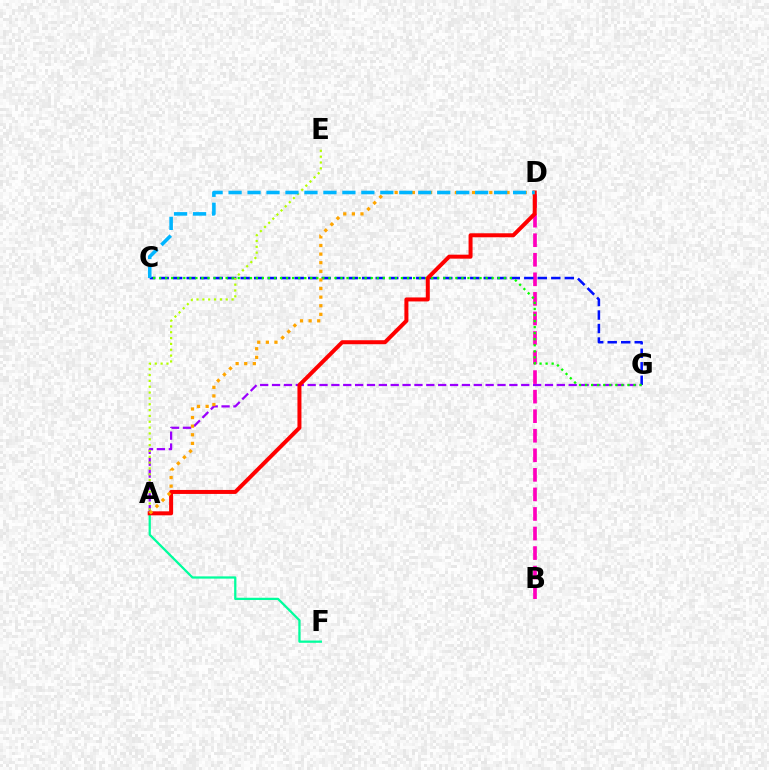{('A', 'G'): [{'color': '#9b00ff', 'line_style': 'dashed', 'thickness': 1.61}], ('B', 'D'): [{'color': '#ff00bd', 'line_style': 'dashed', 'thickness': 2.66}], ('A', 'F'): [{'color': '#00ff9d', 'line_style': 'solid', 'thickness': 1.63}], ('C', 'G'): [{'color': '#0010ff', 'line_style': 'dashed', 'thickness': 1.83}, {'color': '#08ff00', 'line_style': 'dotted', 'thickness': 1.64}], ('A', 'E'): [{'color': '#b3ff00', 'line_style': 'dotted', 'thickness': 1.59}], ('A', 'D'): [{'color': '#ff0000', 'line_style': 'solid', 'thickness': 2.87}, {'color': '#ffa500', 'line_style': 'dotted', 'thickness': 2.34}], ('C', 'D'): [{'color': '#00b5ff', 'line_style': 'dashed', 'thickness': 2.58}]}